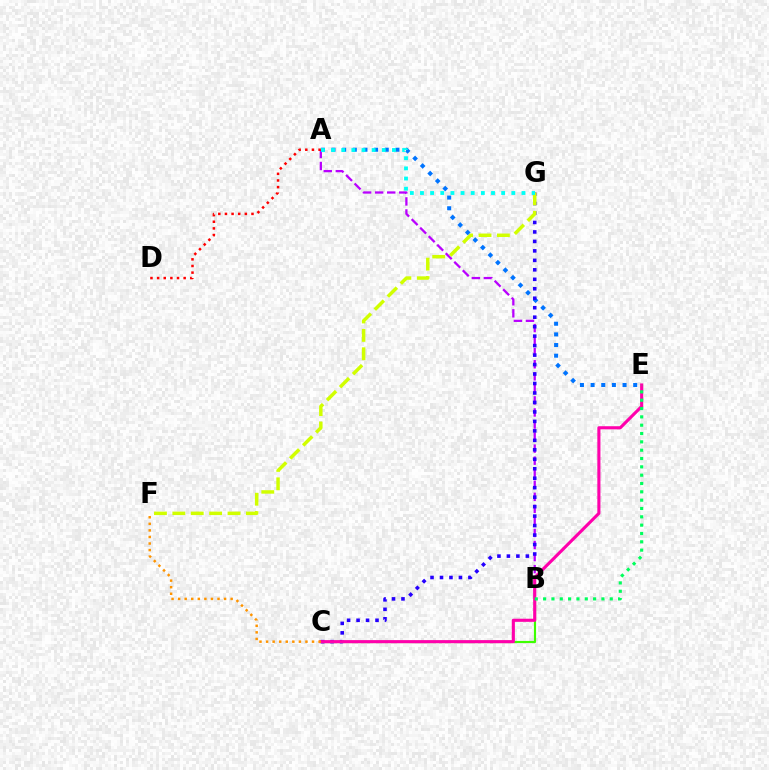{('A', 'E'): [{'color': '#0074ff', 'line_style': 'dotted', 'thickness': 2.89}], ('A', 'B'): [{'color': '#b900ff', 'line_style': 'dashed', 'thickness': 1.64}], ('C', 'G'): [{'color': '#2500ff', 'line_style': 'dotted', 'thickness': 2.57}], ('B', 'C'): [{'color': '#3dff00', 'line_style': 'solid', 'thickness': 1.54}], ('F', 'G'): [{'color': '#d1ff00', 'line_style': 'dashed', 'thickness': 2.5}], ('C', 'E'): [{'color': '#ff00ac', 'line_style': 'solid', 'thickness': 2.24}], ('C', 'F'): [{'color': '#ff9400', 'line_style': 'dotted', 'thickness': 1.78}], ('A', 'D'): [{'color': '#ff0000', 'line_style': 'dotted', 'thickness': 1.8}], ('B', 'E'): [{'color': '#00ff5c', 'line_style': 'dotted', 'thickness': 2.26}], ('A', 'G'): [{'color': '#00fff6', 'line_style': 'dotted', 'thickness': 2.76}]}